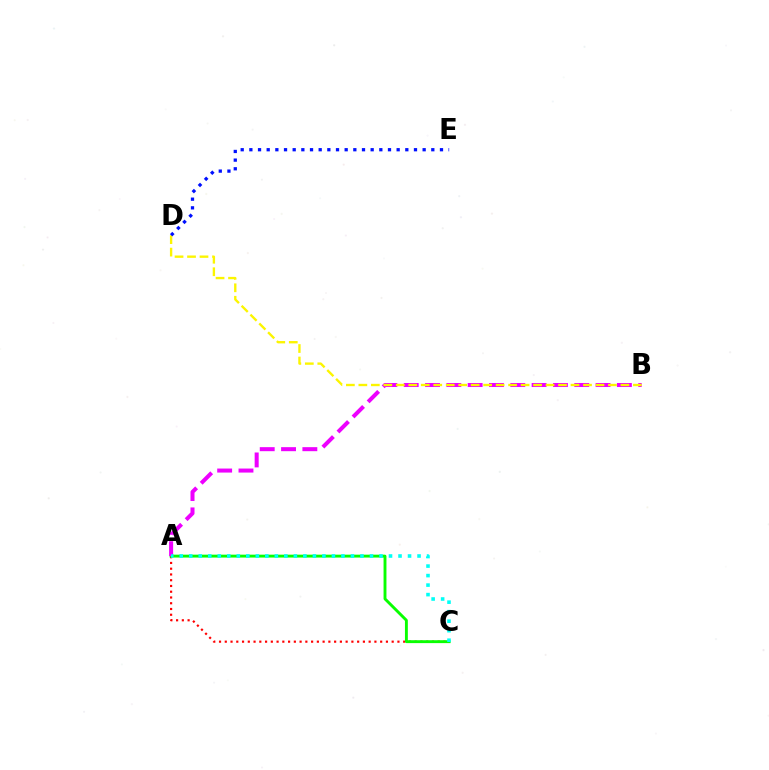{('A', 'C'): [{'color': '#ff0000', 'line_style': 'dotted', 'thickness': 1.56}, {'color': '#08ff00', 'line_style': 'solid', 'thickness': 2.08}, {'color': '#00fff6', 'line_style': 'dotted', 'thickness': 2.58}], ('A', 'B'): [{'color': '#ee00ff', 'line_style': 'dashed', 'thickness': 2.9}], ('B', 'D'): [{'color': '#fcf500', 'line_style': 'dashed', 'thickness': 1.7}], ('D', 'E'): [{'color': '#0010ff', 'line_style': 'dotted', 'thickness': 2.35}]}